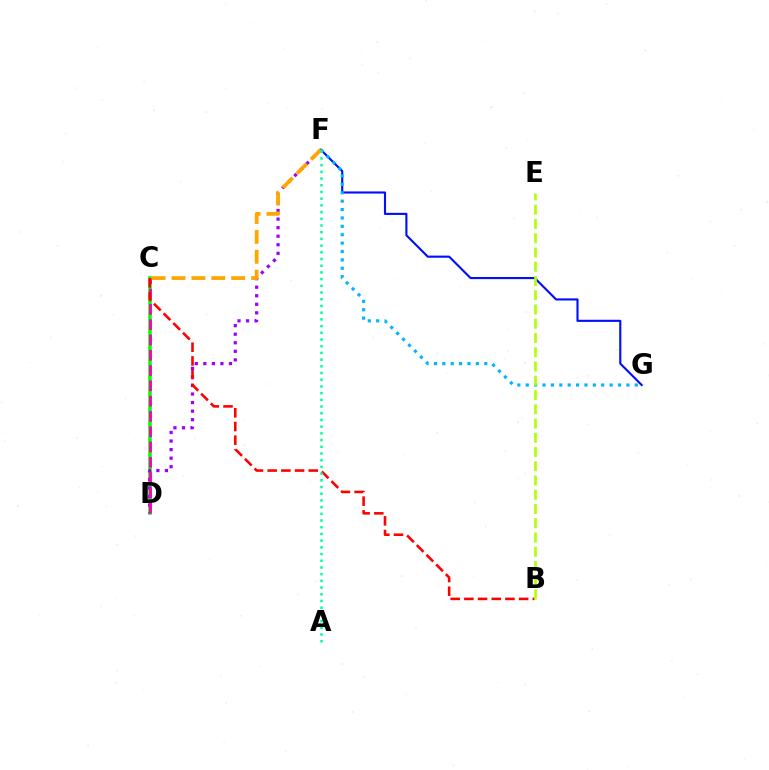{('C', 'D'): [{'color': '#08ff00', 'line_style': 'solid', 'thickness': 2.6}, {'color': '#ff00bd', 'line_style': 'dashed', 'thickness': 2.08}], ('D', 'F'): [{'color': '#9b00ff', 'line_style': 'dotted', 'thickness': 2.32}], ('F', 'G'): [{'color': '#0010ff', 'line_style': 'solid', 'thickness': 1.53}, {'color': '#00b5ff', 'line_style': 'dotted', 'thickness': 2.28}], ('B', 'C'): [{'color': '#ff0000', 'line_style': 'dashed', 'thickness': 1.86}], ('B', 'E'): [{'color': '#b3ff00', 'line_style': 'dashed', 'thickness': 1.94}], ('C', 'F'): [{'color': '#ffa500', 'line_style': 'dashed', 'thickness': 2.7}], ('A', 'F'): [{'color': '#00ff9d', 'line_style': 'dotted', 'thickness': 1.82}]}